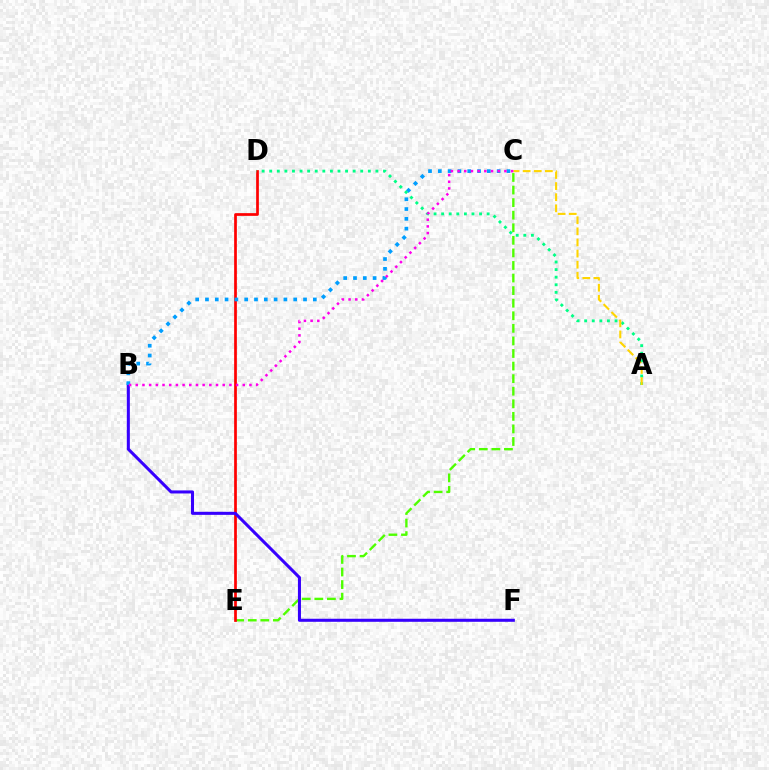{('C', 'E'): [{'color': '#4fff00', 'line_style': 'dashed', 'thickness': 1.71}], ('D', 'E'): [{'color': '#ff0000', 'line_style': 'solid', 'thickness': 1.96}], ('B', 'F'): [{'color': '#3700ff', 'line_style': 'solid', 'thickness': 2.19}], ('B', 'C'): [{'color': '#009eff', 'line_style': 'dotted', 'thickness': 2.66}, {'color': '#ff00ed', 'line_style': 'dotted', 'thickness': 1.82}], ('A', 'D'): [{'color': '#00ff86', 'line_style': 'dotted', 'thickness': 2.06}], ('A', 'C'): [{'color': '#ffd500', 'line_style': 'dashed', 'thickness': 1.51}]}